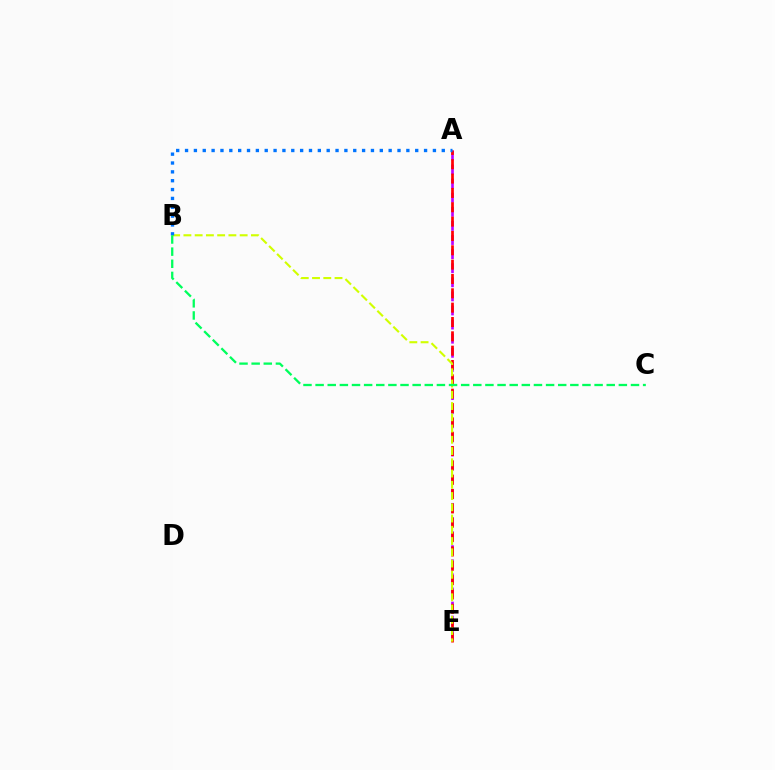{('A', 'E'): [{'color': '#b900ff', 'line_style': 'dashed', 'thickness': 1.92}, {'color': '#ff0000', 'line_style': 'dashed', 'thickness': 1.95}], ('B', 'E'): [{'color': '#d1ff00', 'line_style': 'dashed', 'thickness': 1.53}], ('A', 'B'): [{'color': '#0074ff', 'line_style': 'dotted', 'thickness': 2.41}], ('B', 'C'): [{'color': '#00ff5c', 'line_style': 'dashed', 'thickness': 1.65}]}